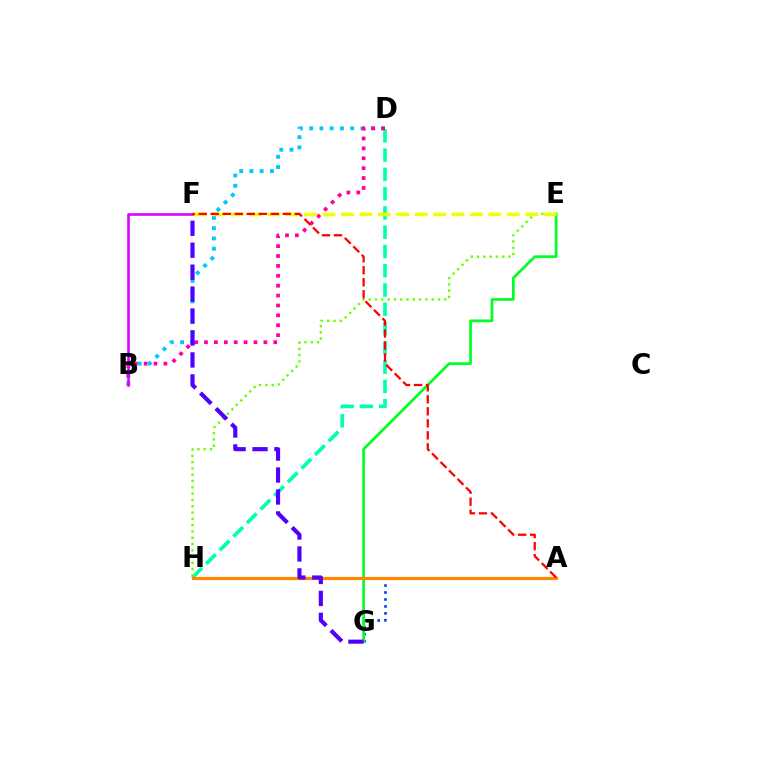{('A', 'G'): [{'color': '#003fff', 'line_style': 'dotted', 'thickness': 1.89}], ('B', 'D'): [{'color': '#00c7ff', 'line_style': 'dotted', 'thickness': 2.79}, {'color': '#ff00a0', 'line_style': 'dotted', 'thickness': 2.69}], ('D', 'H'): [{'color': '#00ffaf', 'line_style': 'dashed', 'thickness': 2.62}], ('E', 'G'): [{'color': '#00ff27', 'line_style': 'solid', 'thickness': 1.97}], ('E', 'H'): [{'color': '#66ff00', 'line_style': 'dotted', 'thickness': 1.71}], ('A', 'H'): [{'color': '#ff8800', 'line_style': 'solid', 'thickness': 2.31}], ('B', 'F'): [{'color': '#d600ff', 'line_style': 'solid', 'thickness': 1.87}], ('E', 'F'): [{'color': '#eeff00', 'line_style': 'dashed', 'thickness': 2.5}], ('F', 'G'): [{'color': '#4f00ff', 'line_style': 'dashed', 'thickness': 2.98}], ('A', 'F'): [{'color': '#ff0000', 'line_style': 'dashed', 'thickness': 1.63}]}